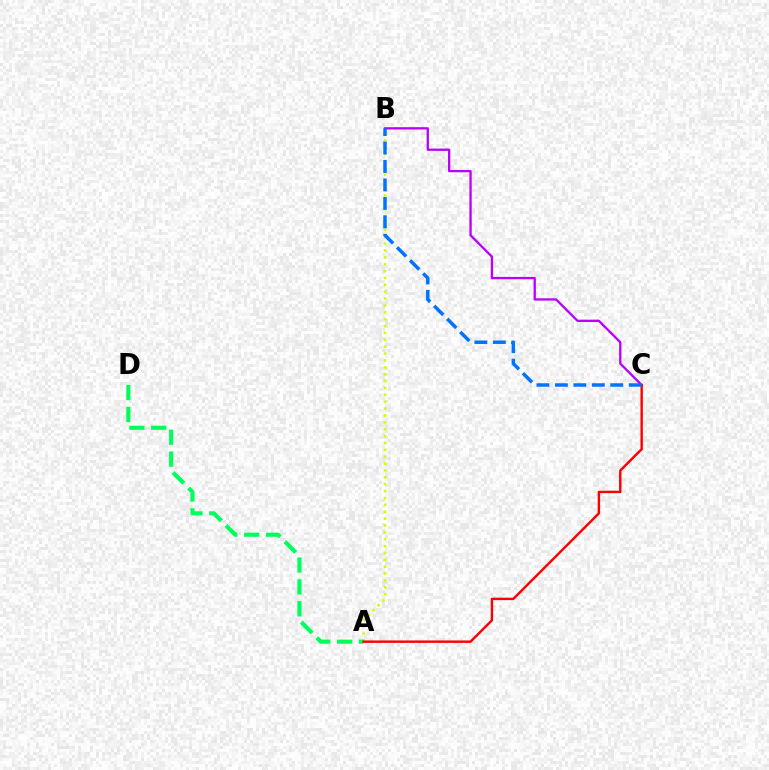{('A', 'B'): [{'color': '#d1ff00', 'line_style': 'dotted', 'thickness': 1.87}], ('A', 'D'): [{'color': '#00ff5c', 'line_style': 'dashed', 'thickness': 2.97}], ('B', 'C'): [{'color': '#b900ff', 'line_style': 'solid', 'thickness': 1.66}, {'color': '#0074ff', 'line_style': 'dashed', 'thickness': 2.51}], ('A', 'C'): [{'color': '#ff0000', 'line_style': 'solid', 'thickness': 1.75}]}